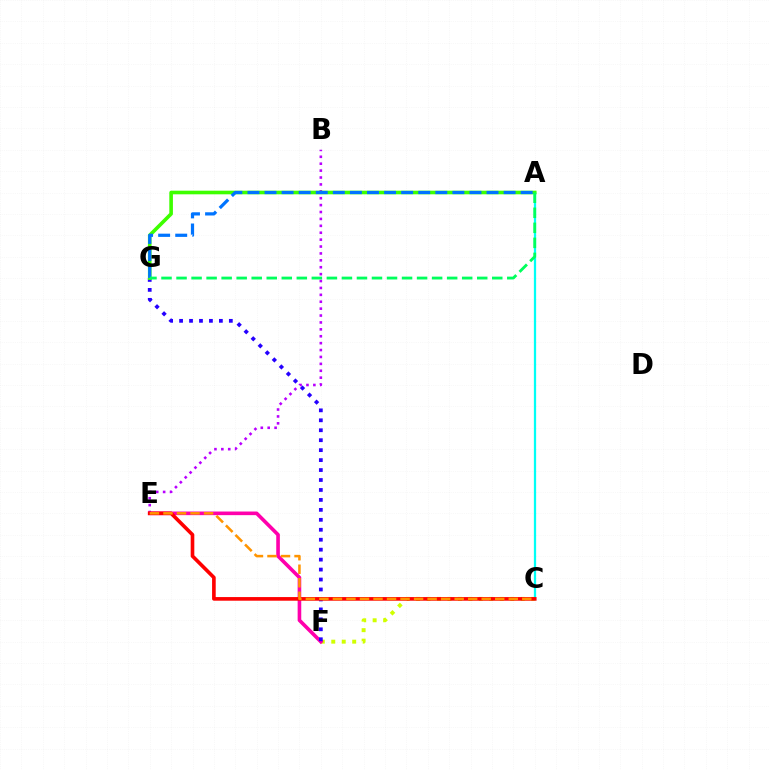{('C', 'F'): [{'color': '#d1ff00', 'line_style': 'dotted', 'thickness': 2.84}], ('A', 'C'): [{'color': '#00fff6', 'line_style': 'solid', 'thickness': 1.63}], ('B', 'E'): [{'color': '#b900ff', 'line_style': 'dotted', 'thickness': 1.88}], ('E', 'F'): [{'color': '#ff00ac', 'line_style': 'solid', 'thickness': 2.61}], ('F', 'G'): [{'color': '#2500ff', 'line_style': 'dotted', 'thickness': 2.7}], ('A', 'G'): [{'color': '#3dff00', 'line_style': 'solid', 'thickness': 2.61}, {'color': '#0074ff', 'line_style': 'dashed', 'thickness': 2.32}, {'color': '#00ff5c', 'line_style': 'dashed', 'thickness': 2.04}], ('C', 'E'): [{'color': '#ff0000', 'line_style': 'solid', 'thickness': 2.62}, {'color': '#ff9400', 'line_style': 'dashed', 'thickness': 1.84}]}